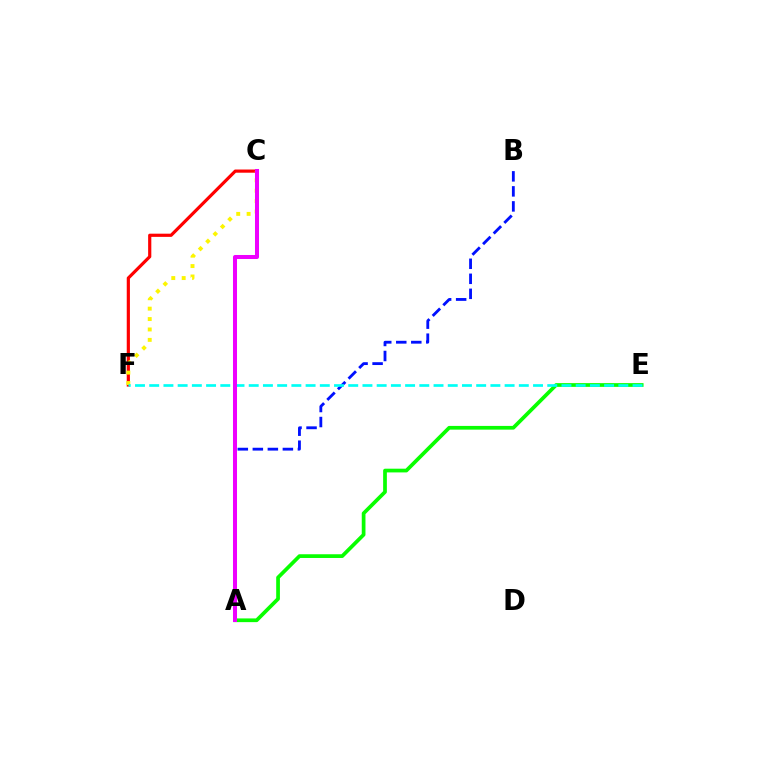{('A', 'E'): [{'color': '#08ff00', 'line_style': 'solid', 'thickness': 2.68}], ('C', 'F'): [{'color': '#ff0000', 'line_style': 'solid', 'thickness': 2.29}, {'color': '#fcf500', 'line_style': 'dotted', 'thickness': 2.83}], ('A', 'B'): [{'color': '#0010ff', 'line_style': 'dashed', 'thickness': 2.04}], ('E', 'F'): [{'color': '#00fff6', 'line_style': 'dashed', 'thickness': 1.93}], ('A', 'C'): [{'color': '#ee00ff', 'line_style': 'solid', 'thickness': 2.9}]}